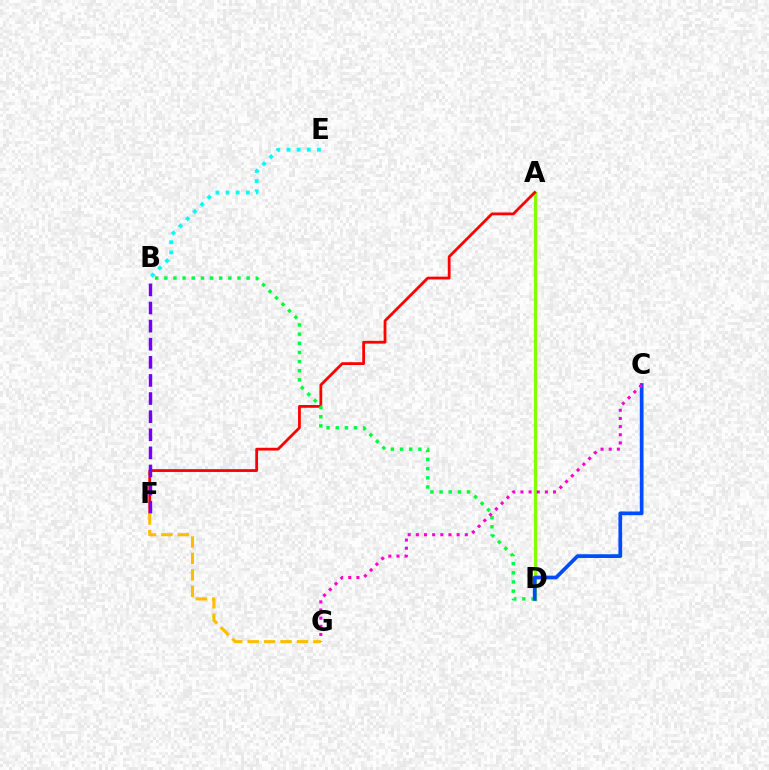{('B', 'E'): [{'color': '#00fff6', 'line_style': 'dotted', 'thickness': 2.75}], ('A', 'D'): [{'color': '#84ff00', 'line_style': 'solid', 'thickness': 2.32}], ('A', 'F'): [{'color': '#ff0000', 'line_style': 'solid', 'thickness': 2.0}], ('B', 'D'): [{'color': '#00ff39', 'line_style': 'dotted', 'thickness': 2.49}], ('C', 'D'): [{'color': '#004bff', 'line_style': 'solid', 'thickness': 2.67}], ('B', 'F'): [{'color': '#7200ff', 'line_style': 'dashed', 'thickness': 2.46}], ('C', 'G'): [{'color': '#ff00cf', 'line_style': 'dotted', 'thickness': 2.22}], ('F', 'G'): [{'color': '#ffbd00', 'line_style': 'dashed', 'thickness': 2.23}]}